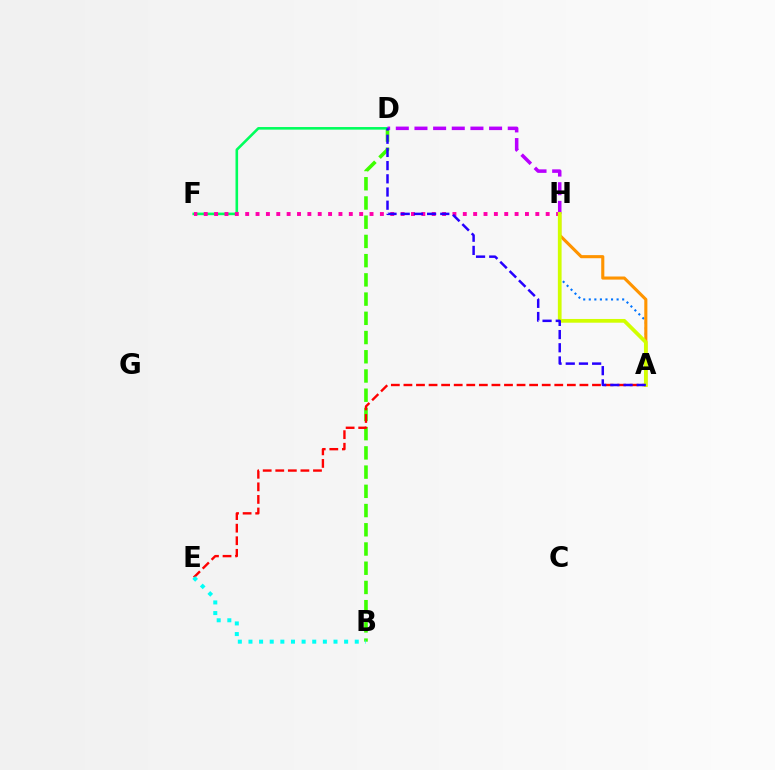{('A', 'H'): [{'color': '#0074ff', 'line_style': 'dotted', 'thickness': 1.51}, {'color': '#ff9400', 'line_style': 'solid', 'thickness': 2.23}, {'color': '#d1ff00', 'line_style': 'solid', 'thickness': 2.69}], ('B', 'D'): [{'color': '#3dff00', 'line_style': 'dashed', 'thickness': 2.61}], ('A', 'E'): [{'color': '#ff0000', 'line_style': 'dashed', 'thickness': 1.71}], ('D', 'F'): [{'color': '#00ff5c', 'line_style': 'solid', 'thickness': 1.87}], ('F', 'H'): [{'color': '#ff00ac', 'line_style': 'dotted', 'thickness': 2.82}], ('D', 'H'): [{'color': '#b900ff', 'line_style': 'dashed', 'thickness': 2.53}], ('B', 'E'): [{'color': '#00fff6', 'line_style': 'dotted', 'thickness': 2.89}], ('A', 'D'): [{'color': '#2500ff', 'line_style': 'dashed', 'thickness': 1.79}]}